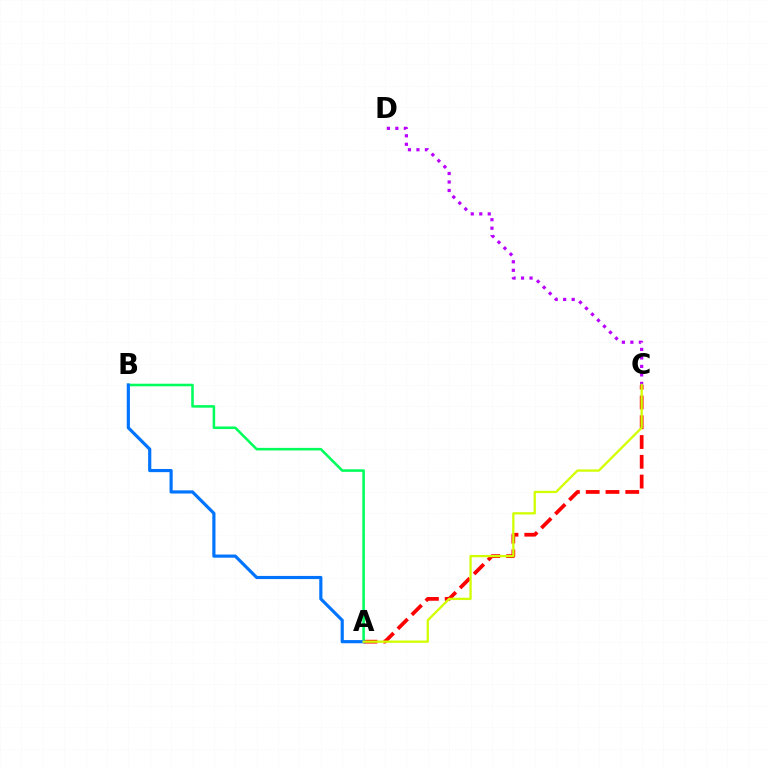{('C', 'D'): [{'color': '#b900ff', 'line_style': 'dotted', 'thickness': 2.31}], ('A', 'C'): [{'color': '#ff0000', 'line_style': 'dashed', 'thickness': 2.69}, {'color': '#d1ff00', 'line_style': 'solid', 'thickness': 1.65}], ('A', 'B'): [{'color': '#00ff5c', 'line_style': 'solid', 'thickness': 1.84}, {'color': '#0074ff', 'line_style': 'solid', 'thickness': 2.28}]}